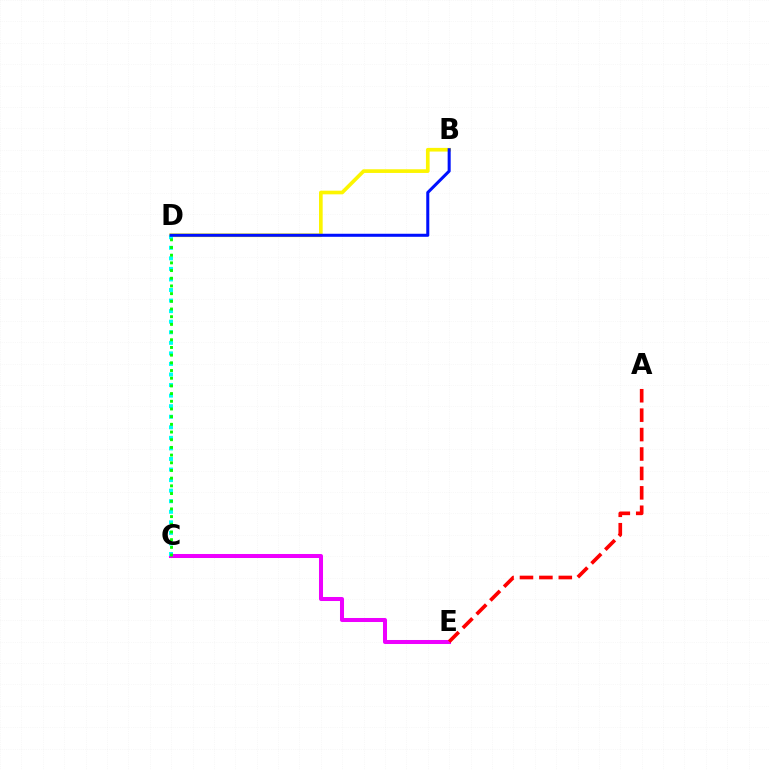{('C', 'E'): [{'color': '#ee00ff', 'line_style': 'solid', 'thickness': 2.9}], ('B', 'D'): [{'color': '#fcf500', 'line_style': 'solid', 'thickness': 2.64}, {'color': '#0010ff', 'line_style': 'solid', 'thickness': 2.19}], ('C', 'D'): [{'color': '#00fff6', 'line_style': 'dotted', 'thickness': 2.87}, {'color': '#08ff00', 'line_style': 'dotted', 'thickness': 2.09}], ('A', 'E'): [{'color': '#ff0000', 'line_style': 'dashed', 'thickness': 2.64}]}